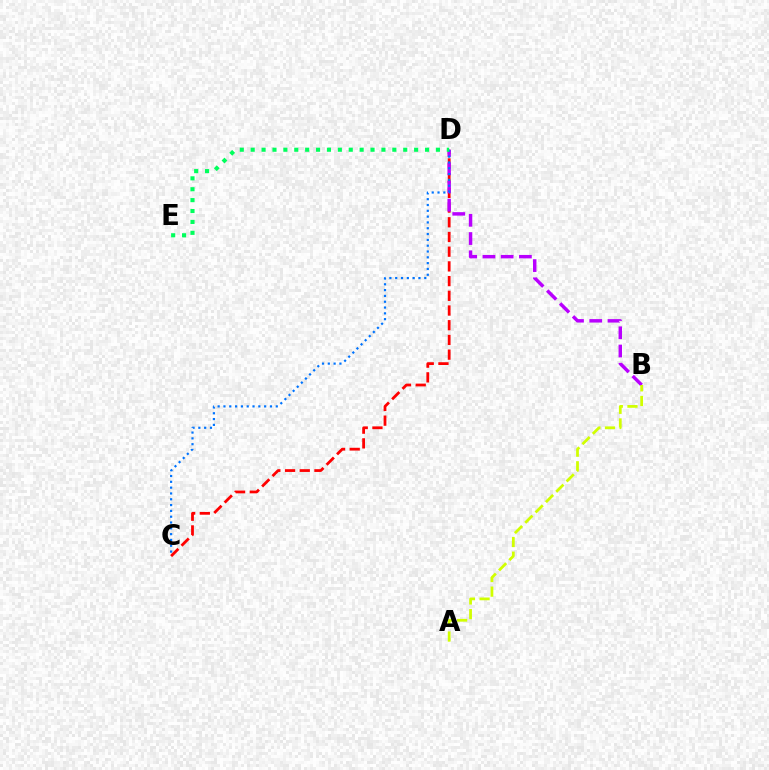{('C', 'D'): [{'color': '#ff0000', 'line_style': 'dashed', 'thickness': 2.0}, {'color': '#0074ff', 'line_style': 'dotted', 'thickness': 1.58}], ('B', 'D'): [{'color': '#b900ff', 'line_style': 'dashed', 'thickness': 2.48}], ('D', 'E'): [{'color': '#00ff5c', 'line_style': 'dotted', 'thickness': 2.96}], ('A', 'B'): [{'color': '#d1ff00', 'line_style': 'dashed', 'thickness': 1.99}]}